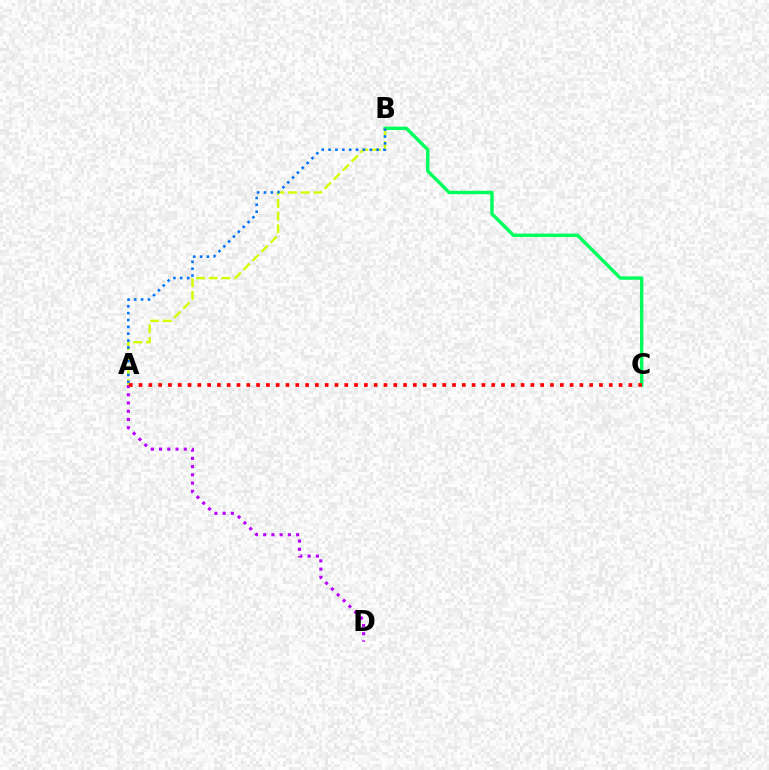{('B', 'C'): [{'color': '#00ff5c', 'line_style': 'solid', 'thickness': 2.45}], ('A', 'B'): [{'color': '#d1ff00', 'line_style': 'dashed', 'thickness': 1.73}, {'color': '#0074ff', 'line_style': 'dotted', 'thickness': 1.86}], ('A', 'D'): [{'color': '#b900ff', 'line_style': 'dotted', 'thickness': 2.24}], ('A', 'C'): [{'color': '#ff0000', 'line_style': 'dotted', 'thickness': 2.66}]}